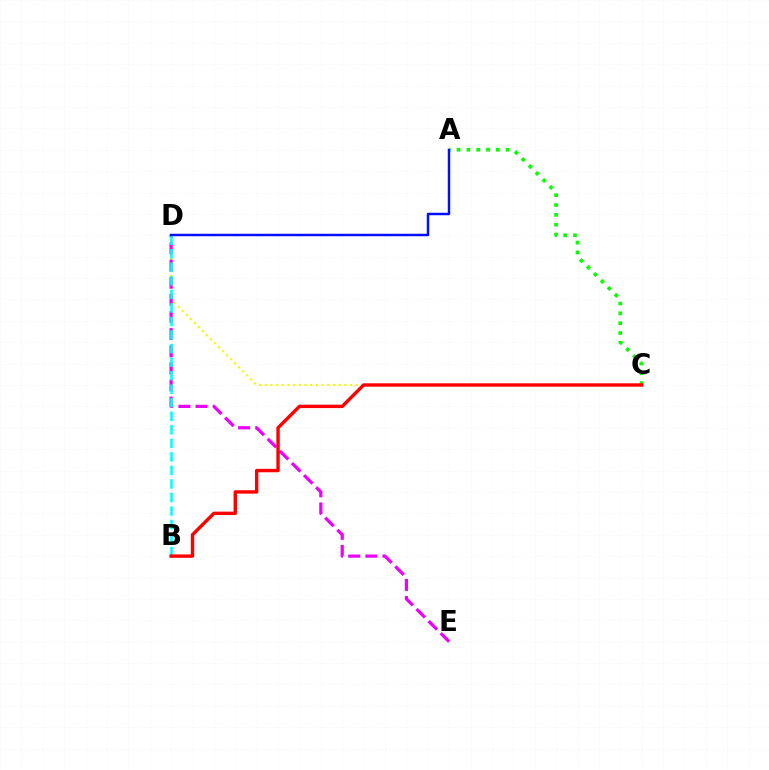{('A', 'C'): [{'color': '#08ff00', 'line_style': 'dotted', 'thickness': 2.67}], ('C', 'D'): [{'color': '#fcf500', 'line_style': 'dotted', 'thickness': 1.54}], ('D', 'E'): [{'color': '#ee00ff', 'line_style': 'dashed', 'thickness': 2.33}], ('B', 'D'): [{'color': '#00fff6', 'line_style': 'dashed', 'thickness': 1.84}], ('B', 'C'): [{'color': '#ff0000', 'line_style': 'solid', 'thickness': 2.45}], ('A', 'D'): [{'color': '#0010ff', 'line_style': 'solid', 'thickness': 1.78}]}